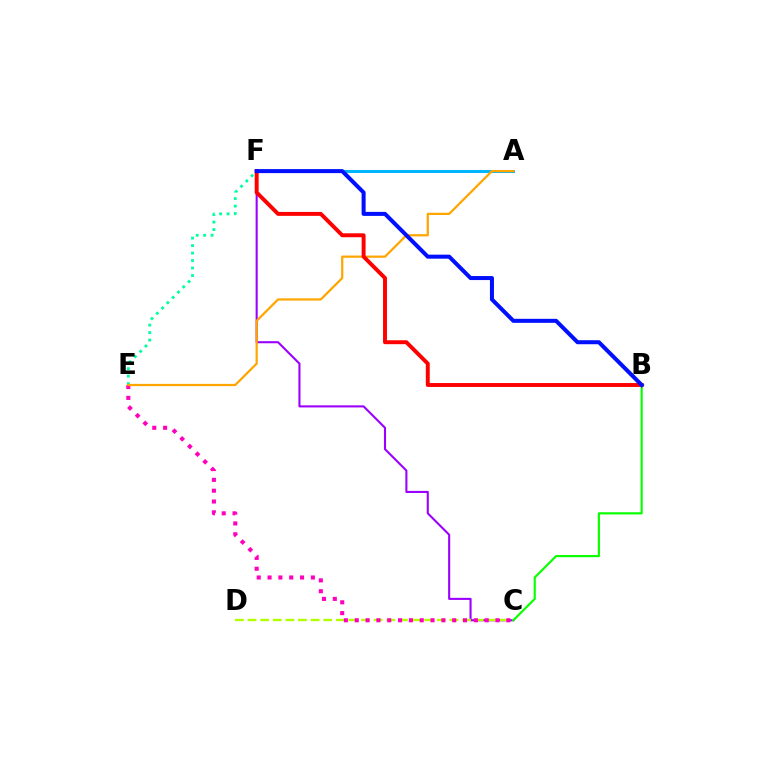{('C', 'F'): [{'color': '#9b00ff', 'line_style': 'solid', 'thickness': 1.5}], ('C', 'D'): [{'color': '#b3ff00', 'line_style': 'dashed', 'thickness': 1.71}], ('A', 'F'): [{'color': '#00b5ff', 'line_style': 'solid', 'thickness': 2.17}], ('C', 'E'): [{'color': '#ff00bd', 'line_style': 'dotted', 'thickness': 2.94}], ('E', 'F'): [{'color': '#00ff9d', 'line_style': 'dotted', 'thickness': 2.03}], ('A', 'E'): [{'color': '#ffa500', 'line_style': 'solid', 'thickness': 1.61}], ('B', 'F'): [{'color': '#ff0000', 'line_style': 'solid', 'thickness': 2.82}, {'color': '#0010ff', 'line_style': 'solid', 'thickness': 2.9}], ('B', 'C'): [{'color': '#08ff00', 'line_style': 'solid', 'thickness': 1.56}]}